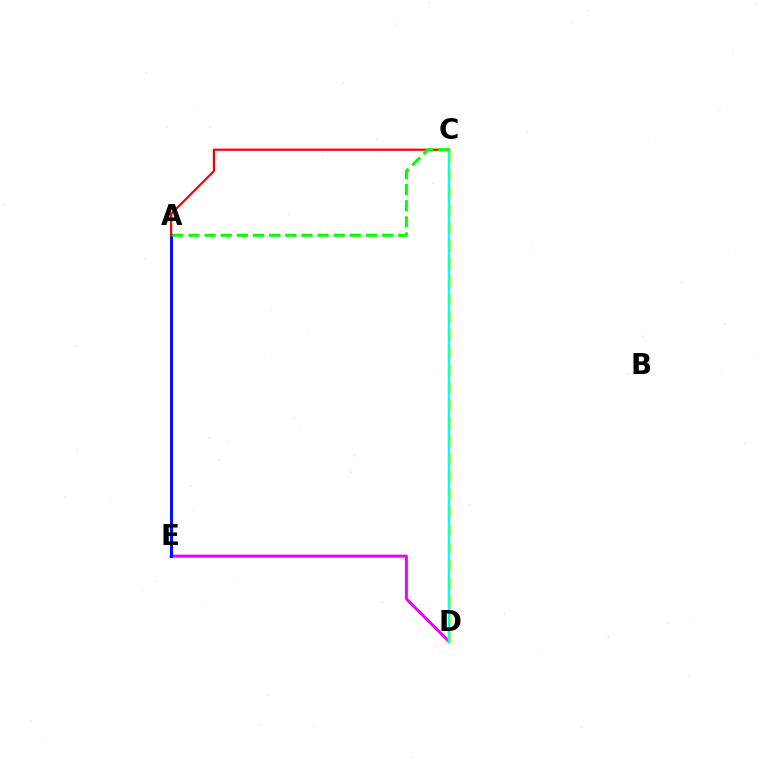{('D', 'E'): [{'color': '#ee00ff', 'line_style': 'solid', 'thickness': 2.13}], ('A', 'E'): [{'color': '#0010ff', 'line_style': 'solid', 'thickness': 2.17}], ('A', 'C'): [{'color': '#ff0000', 'line_style': 'solid', 'thickness': 1.59}, {'color': '#08ff00', 'line_style': 'dashed', 'thickness': 2.19}], ('C', 'D'): [{'color': '#fcf500', 'line_style': 'dashed', 'thickness': 2.41}, {'color': '#00fff6', 'line_style': 'solid', 'thickness': 1.76}]}